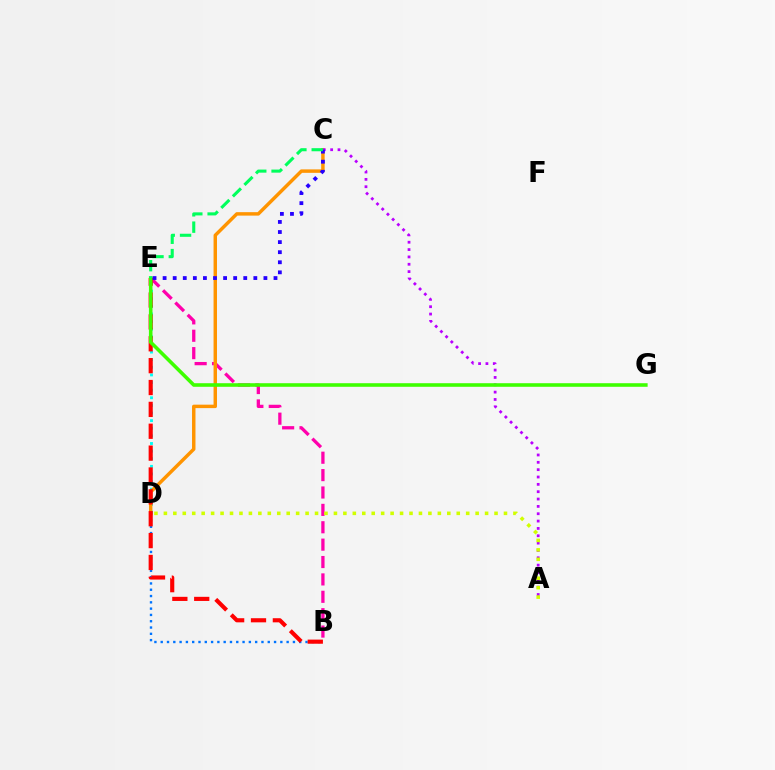{('D', 'E'): [{'color': '#00fff6', 'line_style': 'dotted', 'thickness': 2.07}], ('B', 'D'): [{'color': '#0074ff', 'line_style': 'dotted', 'thickness': 1.71}], ('B', 'E'): [{'color': '#ff00ac', 'line_style': 'dashed', 'thickness': 2.36}, {'color': '#ff0000', 'line_style': 'dashed', 'thickness': 2.97}], ('C', 'D'): [{'color': '#ff9400', 'line_style': 'solid', 'thickness': 2.48}], ('A', 'C'): [{'color': '#b900ff', 'line_style': 'dotted', 'thickness': 2.0}], ('E', 'G'): [{'color': '#3dff00', 'line_style': 'solid', 'thickness': 2.58}], ('C', 'E'): [{'color': '#2500ff', 'line_style': 'dotted', 'thickness': 2.74}, {'color': '#00ff5c', 'line_style': 'dashed', 'thickness': 2.22}], ('A', 'D'): [{'color': '#d1ff00', 'line_style': 'dotted', 'thickness': 2.57}]}